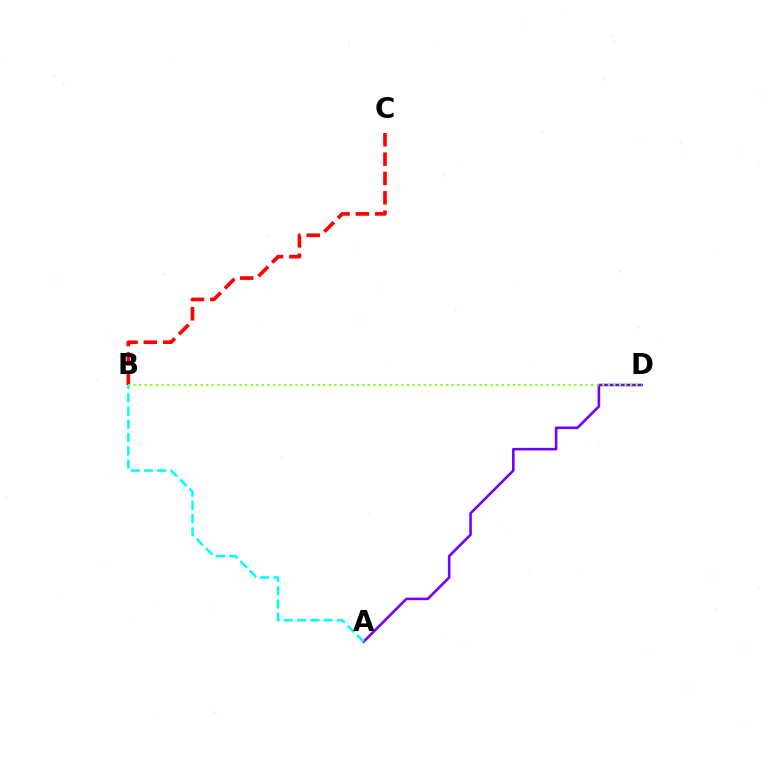{('A', 'D'): [{'color': '#7200ff', 'line_style': 'solid', 'thickness': 1.86}], ('B', 'C'): [{'color': '#ff0000', 'line_style': 'dashed', 'thickness': 2.63}], ('B', 'D'): [{'color': '#84ff00', 'line_style': 'dotted', 'thickness': 1.52}], ('A', 'B'): [{'color': '#00fff6', 'line_style': 'dashed', 'thickness': 1.8}]}